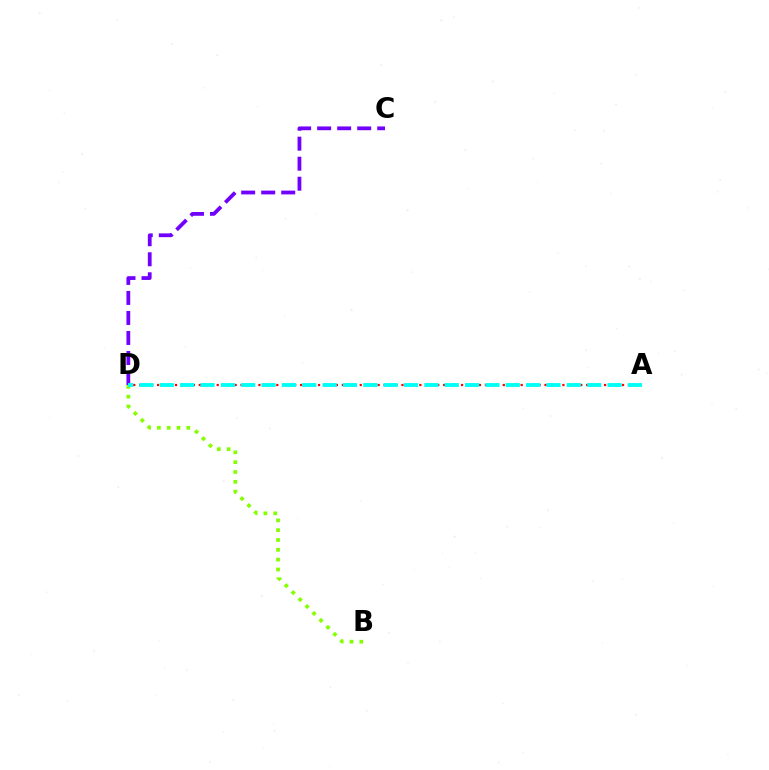{('A', 'D'): [{'color': '#ff0000', 'line_style': 'dotted', 'thickness': 1.62}, {'color': '#00fff6', 'line_style': 'dashed', 'thickness': 2.76}], ('B', 'D'): [{'color': '#84ff00', 'line_style': 'dotted', 'thickness': 2.67}], ('C', 'D'): [{'color': '#7200ff', 'line_style': 'dashed', 'thickness': 2.72}]}